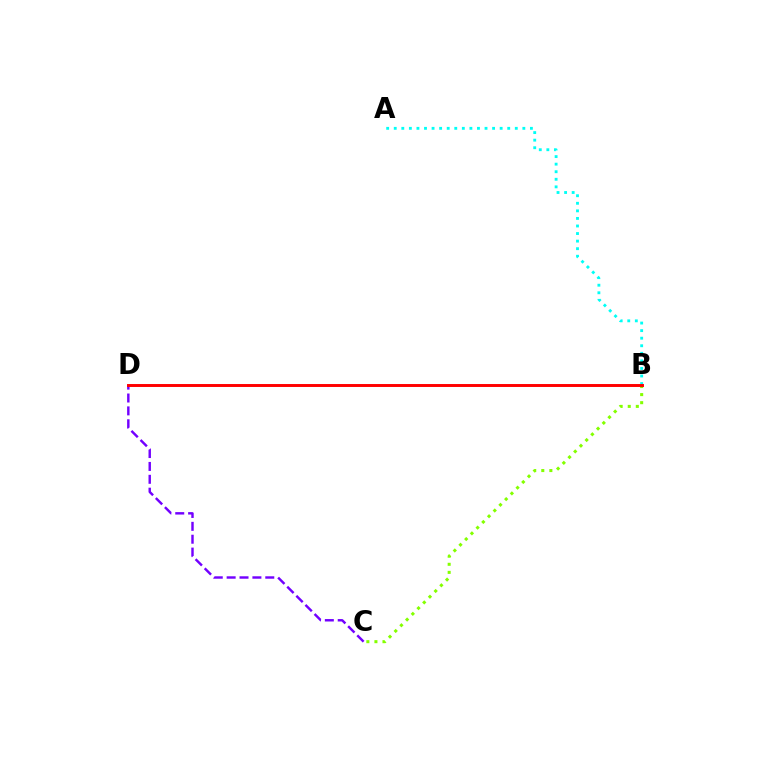{('B', 'C'): [{'color': '#84ff00', 'line_style': 'dotted', 'thickness': 2.19}], ('C', 'D'): [{'color': '#7200ff', 'line_style': 'dashed', 'thickness': 1.75}], ('A', 'B'): [{'color': '#00fff6', 'line_style': 'dotted', 'thickness': 2.06}], ('B', 'D'): [{'color': '#ff0000', 'line_style': 'solid', 'thickness': 2.11}]}